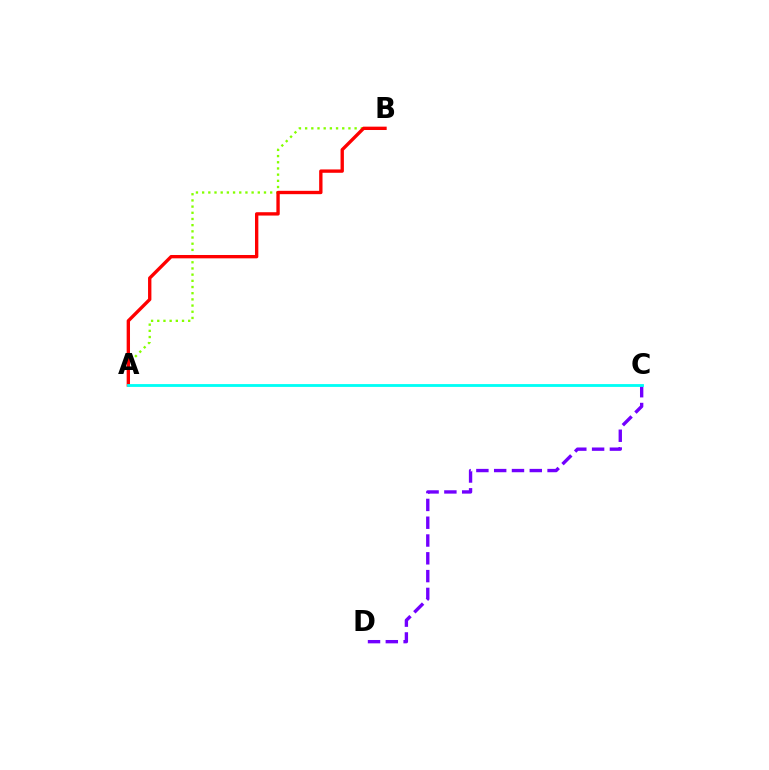{('A', 'B'): [{'color': '#84ff00', 'line_style': 'dotted', 'thickness': 1.68}, {'color': '#ff0000', 'line_style': 'solid', 'thickness': 2.41}], ('C', 'D'): [{'color': '#7200ff', 'line_style': 'dashed', 'thickness': 2.42}], ('A', 'C'): [{'color': '#00fff6', 'line_style': 'solid', 'thickness': 2.04}]}